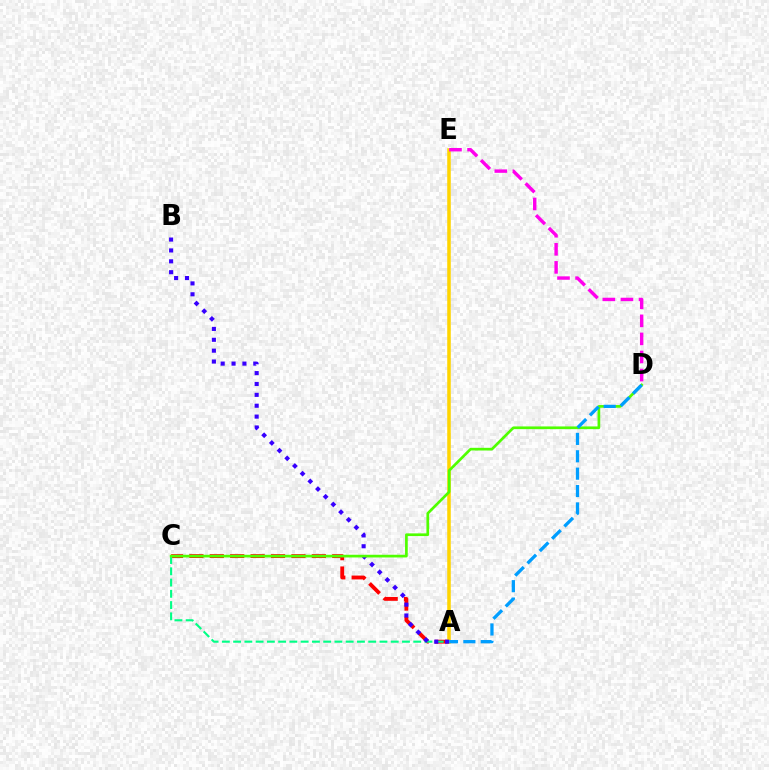{('A', 'C'): [{'color': '#ff0000', 'line_style': 'dashed', 'thickness': 2.77}, {'color': '#00ff86', 'line_style': 'dashed', 'thickness': 1.53}], ('A', 'E'): [{'color': '#ffd500', 'line_style': 'solid', 'thickness': 2.55}], ('A', 'B'): [{'color': '#3700ff', 'line_style': 'dotted', 'thickness': 2.95}], ('C', 'D'): [{'color': '#4fff00', 'line_style': 'solid', 'thickness': 1.94}], ('A', 'D'): [{'color': '#009eff', 'line_style': 'dashed', 'thickness': 2.36}], ('D', 'E'): [{'color': '#ff00ed', 'line_style': 'dashed', 'thickness': 2.45}]}